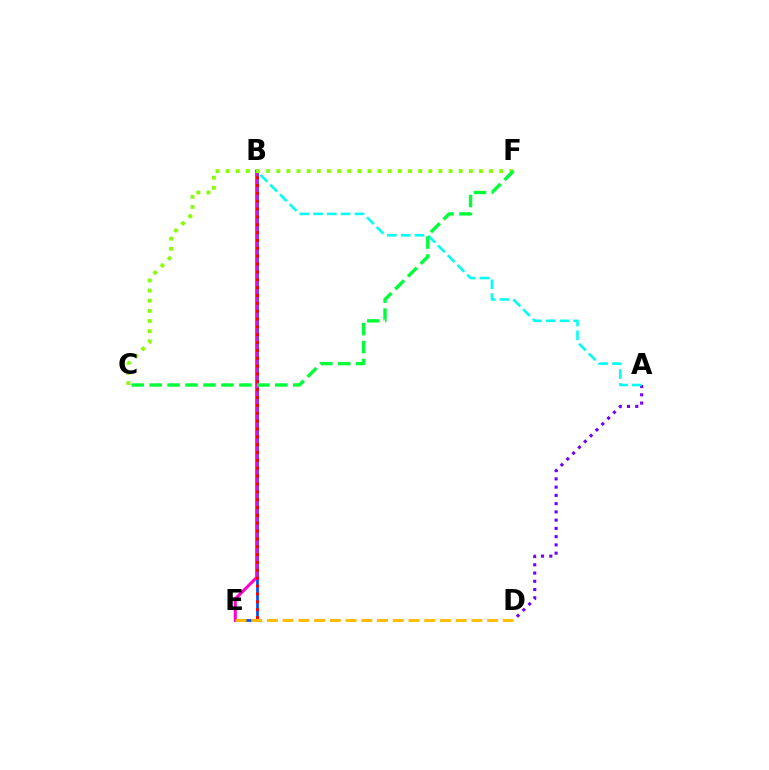{('B', 'E'): [{'color': '#004bff', 'line_style': 'solid', 'thickness': 1.95}, {'color': '#ff00cf', 'line_style': 'solid', 'thickness': 2.21}, {'color': '#ff0000', 'line_style': 'dotted', 'thickness': 2.13}], ('A', 'D'): [{'color': '#7200ff', 'line_style': 'dotted', 'thickness': 2.24}], ('D', 'E'): [{'color': '#ffbd00', 'line_style': 'dashed', 'thickness': 2.14}], ('A', 'B'): [{'color': '#00fff6', 'line_style': 'dashed', 'thickness': 1.87}], ('C', 'F'): [{'color': '#84ff00', 'line_style': 'dotted', 'thickness': 2.75}, {'color': '#00ff39', 'line_style': 'dashed', 'thickness': 2.44}]}